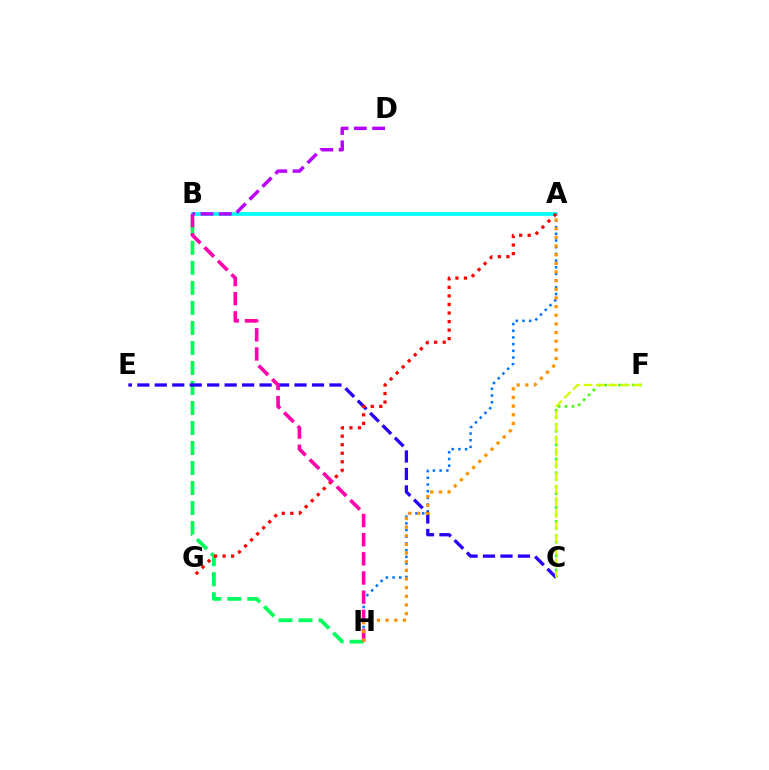{('A', 'H'): [{'color': '#0074ff', 'line_style': 'dotted', 'thickness': 1.82}, {'color': '#ff9400', 'line_style': 'dotted', 'thickness': 2.35}], ('B', 'H'): [{'color': '#00ff5c', 'line_style': 'dashed', 'thickness': 2.72}, {'color': '#ff00ac', 'line_style': 'dashed', 'thickness': 2.6}], ('C', 'F'): [{'color': '#3dff00', 'line_style': 'dotted', 'thickness': 1.88}, {'color': '#d1ff00', 'line_style': 'dashed', 'thickness': 1.68}], ('A', 'B'): [{'color': '#00fff6', 'line_style': 'solid', 'thickness': 2.65}], ('C', 'E'): [{'color': '#2500ff', 'line_style': 'dashed', 'thickness': 2.37}], ('A', 'G'): [{'color': '#ff0000', 'line_style': 'dotted', 'thickness': 2.32}], ('B', 'D'): [{'color': '#b900ff', 'line_style': 'dashed', 'thickness': 2.49}]}